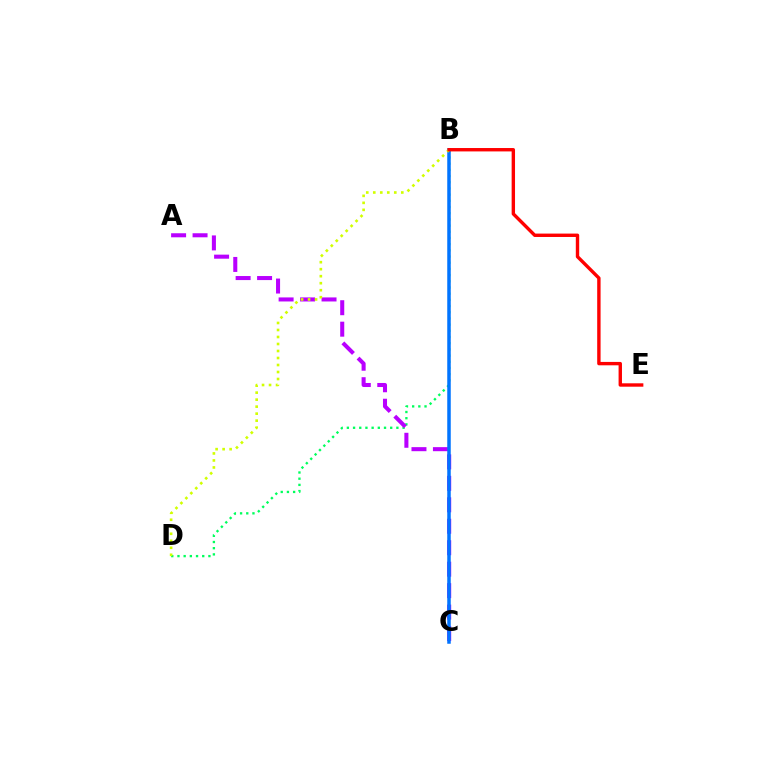{('B', 'D'): [{'color': '#00ff5c', 'line_style': 'dotted', 'thickness': 1.68}, {'color': '#d1ff00', 'line_style': 'dotted', 'thickness': 1.9}], ('A', 'C'): [{'color': '#b900ff', 'line_style': 'dashed', 'thickness': 2.92}], ('B', 'C'): [{'color': '#0074ff', 'line_style': 'solid', 'thickness': 2.52}], ('B', 'E'): [{'color': '#ff0000', 'line_style': 'solid', 'thickness': 2.44}]}